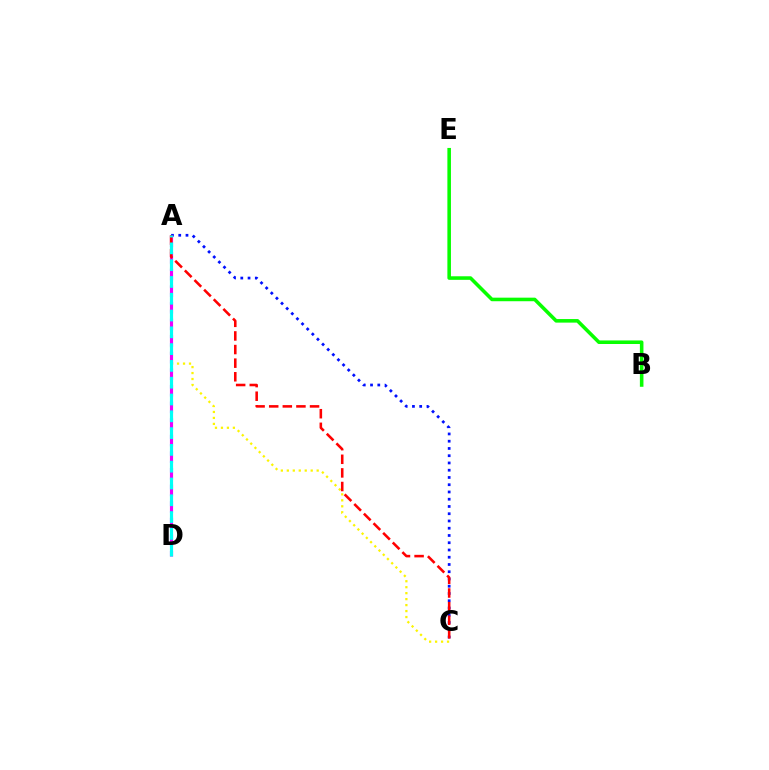{('A', 'C'): [{'color': '#fcf500', 'line_style': 'dotted', 'thickness': 1.62}, {'color': '#0010ff', 'line_style': 'dotted', 'thickness': 1.97}, {'color': '#ff0000', 'line_style': 'dashed', 'thickness': 1.85}], ('A', 'D'): [{'color': '#ee00ff', 'line_style': 'dashed', 'thickness': 2.26}, {'color': '#00fff6', 'line_style': 'dashed', 'thickness': 2.28}], ('B', 'E'): [{'color': '#08ff00', 'line_style': 'solid', 'thickness': 2.57}]}